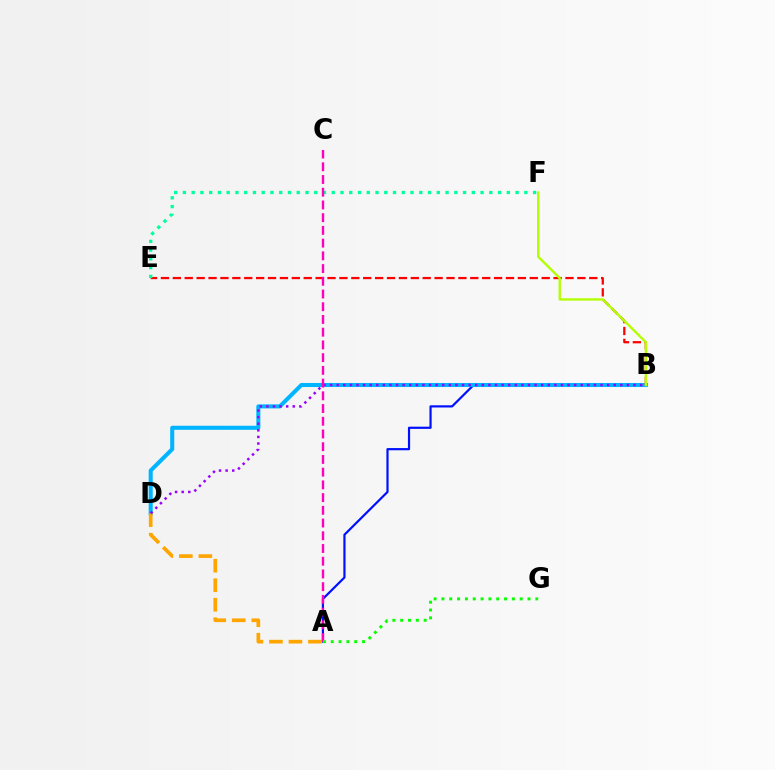{('A', 'B'): [{'color': '#0010ff', 'line_style': 'solid', 'thickness': 1.58}], ('B', 'D'): [{'color': '#00b5ff', 'line_style': 'solid', 'thickness': 2.92}, {'color': '#9b00ff', 'line_style': 'dotted', 'thickness': 1.79}], ('B', 'E'): [{'color': '#ff0000', 'line_style': 'dashed', 'thickness': 1.62}], ('B', 'F'): [{'color': '#b3ff00', 'line_style': 'solid', 'thickness': 1.7}], ('A', 'D'): [{'color': '#ffa500', 'line_style': 'dashed', 'thickness': 2.65}], ('E', 'F'): [{'color': '#00ff9d', 'line_style': 'dotted', 'thickness': 2.38}], ('A', 'C'): [{'color': '#ff00bd', 'line_style': 'dashed', 'thickness': 1.73}], ('A', 'G'): [{'color': '#08ff00', 'line_style': 'dotted', 'thickness': 2.13}]}